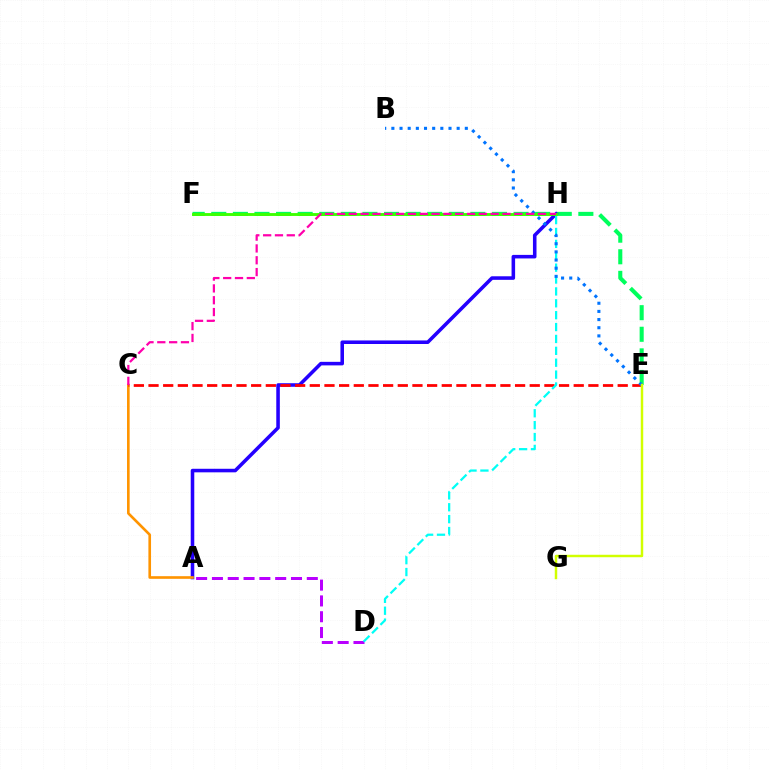{('E', 'F'): [{'color': '#00ff5c', 'line_style': 'dashed', 'thickness': 2.93}], ('A', 'H'): [{'color': '#2500ff', 'line_style': 'solid', 'thickness': 2.56}], ('A', 'C'): [{'color': '#ff9400', 'line_style': 'solid', 'thickness': 1.9}], ('A', 'D'): [{'color': '#b900ff', 'line_style': 'dashed', 'thickness': 2.15}], ('F', 'H'): [{'color': '#3dff00', 'line_style': 'solid', 'thickness': 2.07}], ('C', 'E'): [{'color': '#ff0000', 'line_style': 'dashed', 'thickness': 1.99}], ('D', 'H'): [{'color': '#00fff6', 'line_style': 'dashed', 'thickness': 1.61}], ('B', 'E'): [{'color': '#0074ff', 'line_style': 'dotted', 'thickness': 2.22}], ('C', 'H'): [{'color': '#ff00ac', 'line_style': 'dashed', 'thickness': 1.61}], ('E', 'G'): [{'color': '#d1ff00', 'line_style': 'solid', 'thickness': 1.77}]}